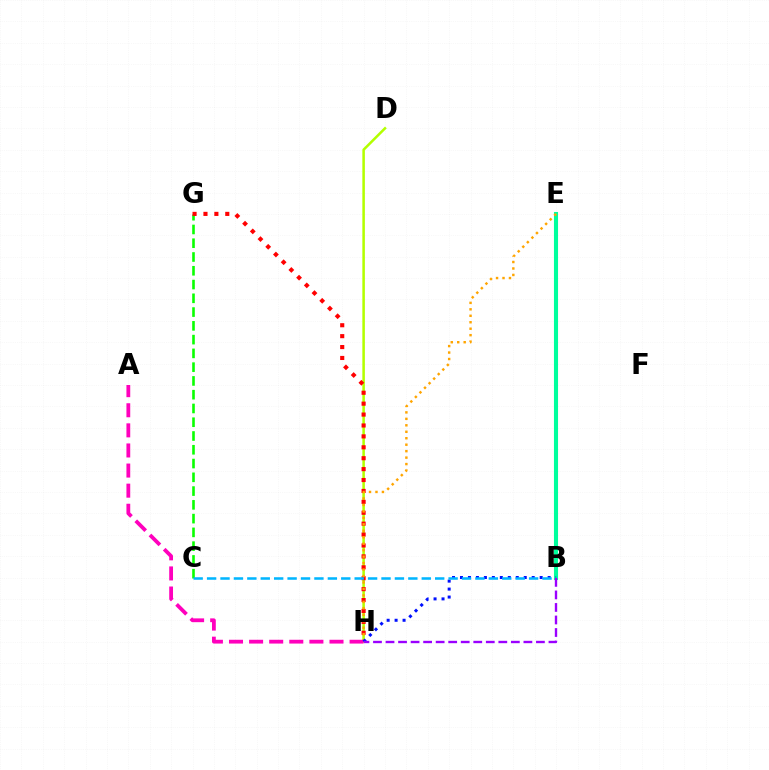{('C', 'G'): [{'color': '#08ff00', 'line_style': 'dashed', 'thickness': 1.87}], ('B', 'E'): [{'color': '#00ff9d', 'line_style': 'solid', 'thickness': 2.94}], ('D', 'H'): [{'color': '#b3ff00', 'line_style': 'solid', 'thickness': 1.82}], ('G', 'H'): [{'color': '#ff0000', 'line_style': 'dotted', 'thickness': 2.96}], ('E', 'H'): [{'color': '#ffa500', 'line_style': 'dotted', 'thickness': 1.76}], ('A', 'H'): [{'color': '#ff00bd', 'line_style': 'dashed', 'thickness': 2.73}], ('B', 'H'): [{'color': '#0010ff', 'line_style': 'dotted', 'thickness': 2.17}, {'color': '#9b00ff', 'line_style': 'dashed', 'thickness': 1.7}], ('B', 'C'): [{'color': '#00b5ff', 'line_style': 'dashed', 'thickness': 1.82}]}